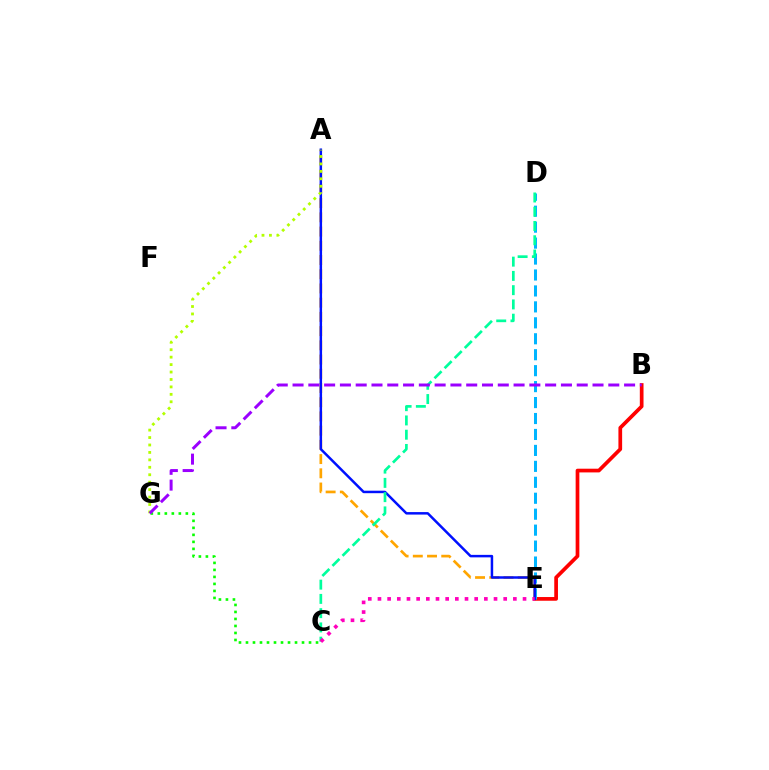{('C', 'G'): [{'color': '#08ff00', 'line_style': 'dotted', 'thickness': 1.9}], ('B', 'E'): [{'color': '#ff0000', 'line_style': 'solid', 'thickness': 2.67}], ('D', 'E'): [{'color': '#00b5ff', 'line_style': 'dashed', 'thickness': 2.17}], ('A', 'E'): [{'color': '#ffa500', 'line_style': 'dashed', 'thickness': 1.93}, {'color': '#0010ff', 'line_style': 'solid', 'thickness': 1.79}], ('A', 'G'): [{'color': '#b3ff00', 'line_style': 'dotted', 'thickness': 2.02}], ('C', 'D'): [{'color': '#00ff9d', 'line_style': 'dashed', 'thickness': 1.94}], ('B', 'G'): [{'color': '#9b00ff', 'line_style': 'dashed', 'thickness': 2.14}], ('C', 'E'): [{'color': '#ff00bd', 'line_style': 'dotted', 'thickness': 2.63}]}